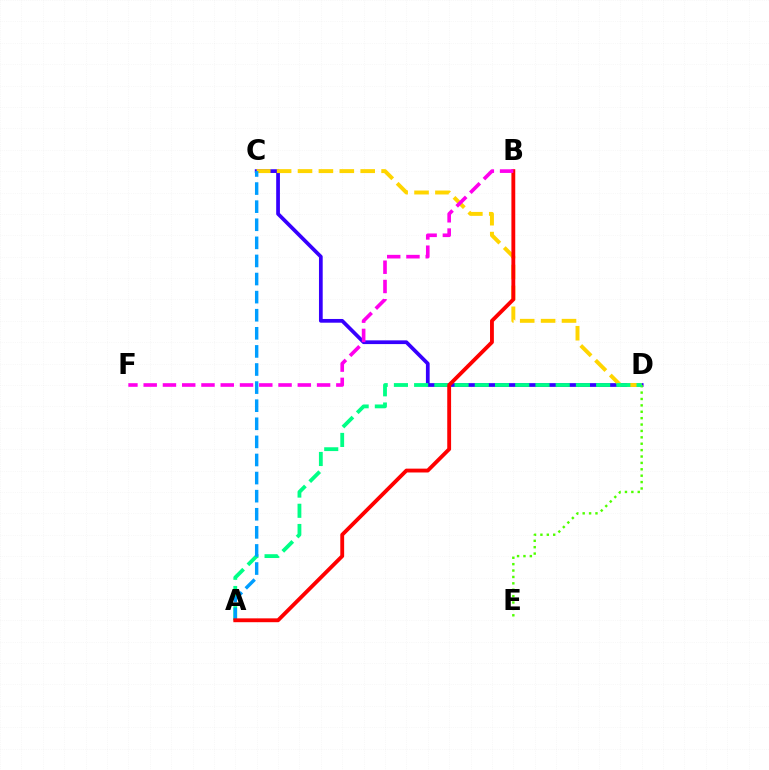{('C', 'D'): [{'color': '#3700ff', 'line_style': 'solid', 'thickness': 2.68}, {'color': '#ffd500', 'line_style': 'dashed', 'thickness': 2.84}], ('D', 'E'): [{'color': '#4fff00', 'line_style': 'dotted', 'thickness': 1.74}], ('A', 'D'): [{'color': '#00ff86', 'line_style': 'dashed', 'thickness': 2.75}], ('A', 'C'): [{'color': '#009eff', 'line_style': 'dashed', 'thickness': 2.46}], ('A', 'B'): [{'color': '#ff0000', 'line_style': 'solid', 'thickness': 2.77}], ('B', 'F'): [{'color': '#ff00ed', 'line_style': 'dashed', 'thickness': 2.62}]}